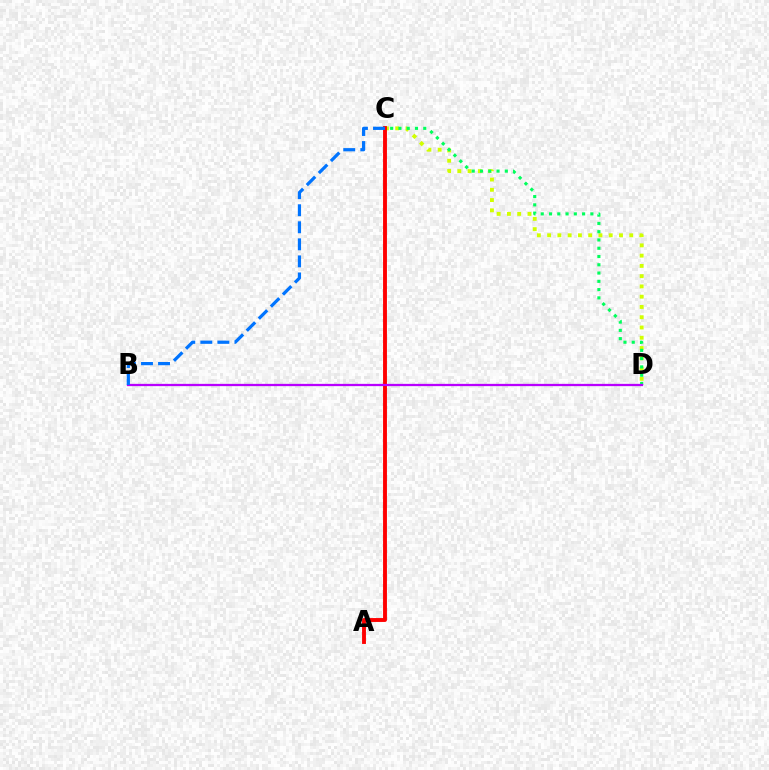{('C', 'D'): [{'color': '#d1ff00', 'line_style': 'dotted', 'thickness': 2.79}, {'color': '#00ff5c', 'line_style': 'dotted', 'thickness': 2.25}], ('A', 'C'): [{'color': '#ff0000', 'line_style': 'solid', 'thickness': 2.8}], ('B', 'D'): [{'color': '#b900ff', 'line_style': 'solid', 'thickness': 1.64}], ('B', 'C'): [{'color': '#0074ff', 'line_style': 'dashed', 'thickness': 2.32}]}